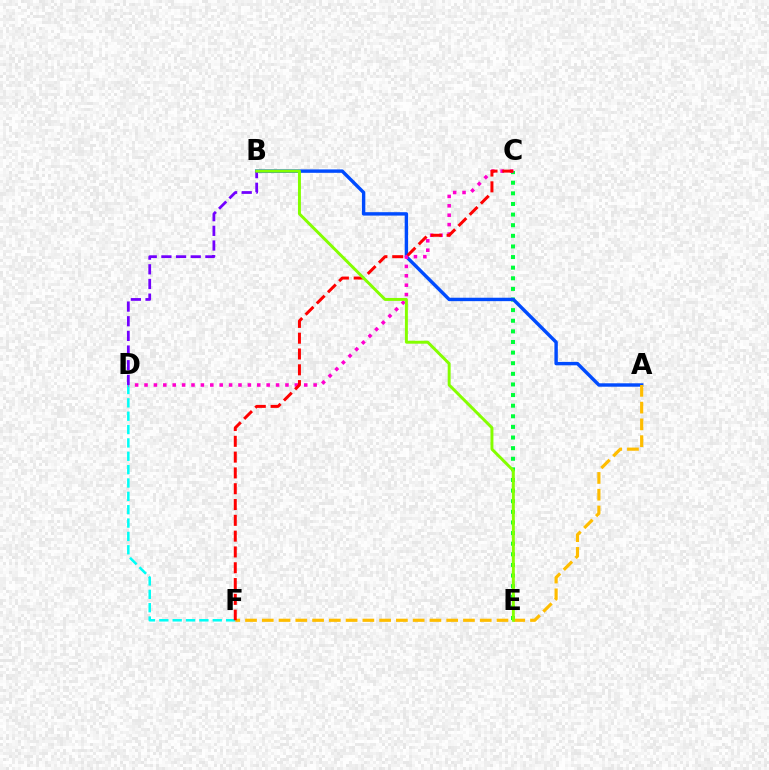{('C', 'E'): [{'color': '#00ff39', 'line_style': 'dotted', 'thickness': 2.88}], ('A', 'B'): [{'color': '#004bff', 'line_style': 'solid', 'thickness': 2.46}], ('A', 'F'): [{'color': '#ffbd00', 'line_style': 'dashed', 'thickness': 2.28}], ('D', 'F'): [{'color': '#00fff6', 'line_style': 'dashed', 'thickness': 1.81}], ('C', 'D'): [{'color': '#ff00cf', 'line_style': 'dotted', 'thickness': 2.55}], ('B', 'D'): [{'color': '#7200ff', 'line_style': 'dashed', 'thickness': 1.99}], ('C', 'F'): [{'color': '#ff0000', 'line_style': 'dashed', 'thickness': 2.15}], ('B', 'E'): [{'color': '#84ff00', 'line_style': 'solid', 'thickness': 2.12}]}